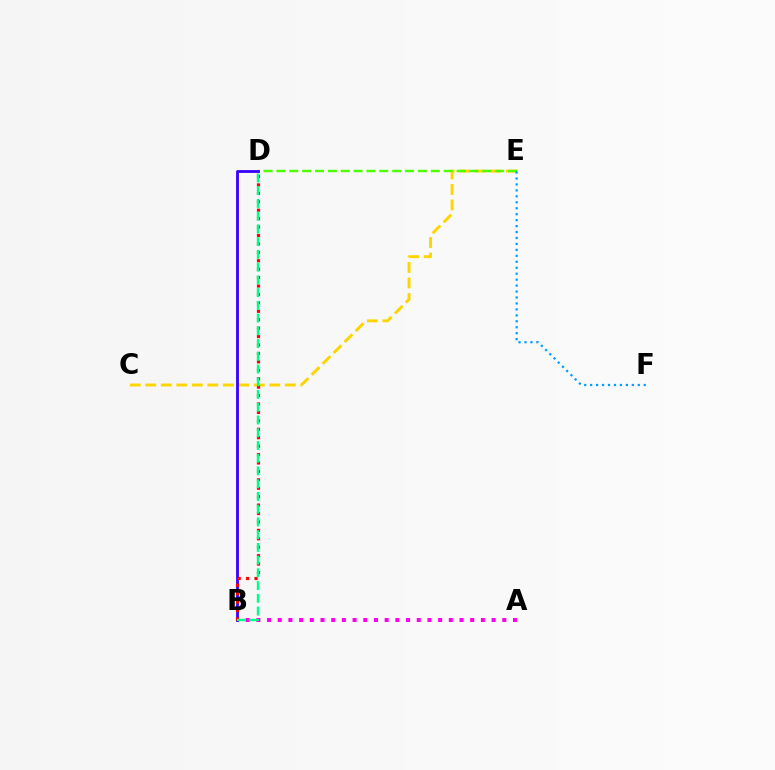{('C', 'E'): [{'color': '#ffd500', 'line_style': 'dashed', 'thickness': 2.11}], ('D', 'E'): [{'color': '#4fff00', 'line_style': 'dashed', 'thickness': 1.75}], ('A', 'B'): [{'color': '#ff00ed', 'line_style': 'dotted', 'thickness': 2.91}], ('B', 'D'): [{'color': '#3700ff', 'line_style': 'solid', 'thickness': 2.02}, {'color': '#ff0000', 'line_style': 'dotted', 'thickness': 2.29}, {'color': '#00ff86', 'line_style': 'dashed', 'thickness': 1.73}], ('E', 'F'): [{'color': '#009eff', 'line_style': 'dotted', 'thickness': 1.62}]}